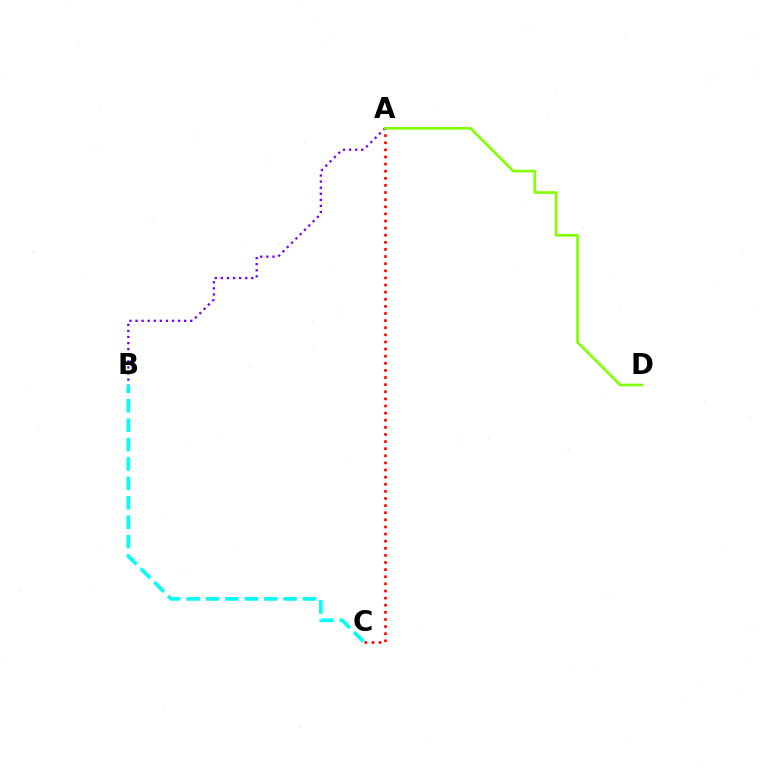{('A', 'C'): [{'color': '#ff0000', 'line_style': 'dotted', 'thickness': 1.93}], ('A', 'B'): [{'color': '#7200ff', 'line_style': 'dotted', 'thickness': 1.65}], ('A', 'D'): [{'color': '#84ff00', 'line_style': 'solid', 'thickness': 1.91}], ('B', 'C'): [{'color': '#00fff6', 'line_style': 'dashed', 'thickness': 2.64}]}